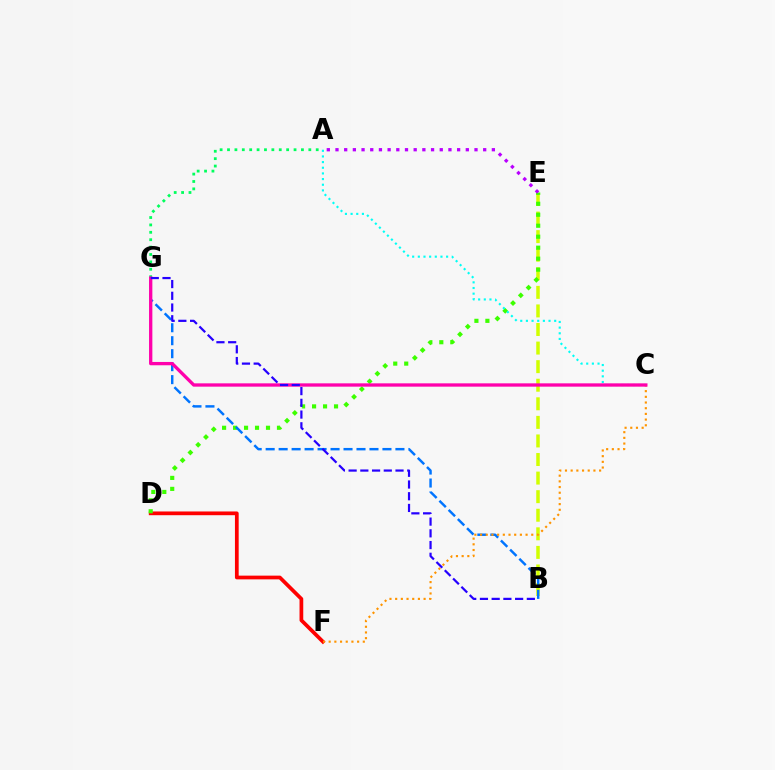{('D', 'F'): [{'color': '#ff0000', 'line_style': 'solid', 'thickness': 2.69}], ('B', 'E'): [{'color': '#d1ff00', 'line_style': 'dashed', 'thickness': 2.52}], ('D', 'E'): [{'color': '#3dff00', 'line_style': 'dotted', 'thickness': 2.98}], ('A', 'G'): [{'color': '#00ff5c', 'line_style': 'dotted', 'thickness': 2.01}], ('B', 'G'): [{'color': '#0074ff', 'line_style': 'dashed', 'thickness': 1.76}, {'color': '#2500ff', 'line_style': 'dashed', 'thickness': 1.59}], ('A', 'C'): [{'color': '#00fff6', 'line_style': 'dotted', 'thickness': 1.54}], ('C', 'F'): [{'color': '#ff9400', 'line_style': 'dotted', 'thickness': 1.55}], ('C', 'G'): [{'color': '#ff00ac', 'line_style': 'solid', 'thickness': 2.39}], ('A', 'E'): [{'color': '#b900ff', 'line_style': 'dotted', 'thickness': 2.36}]}